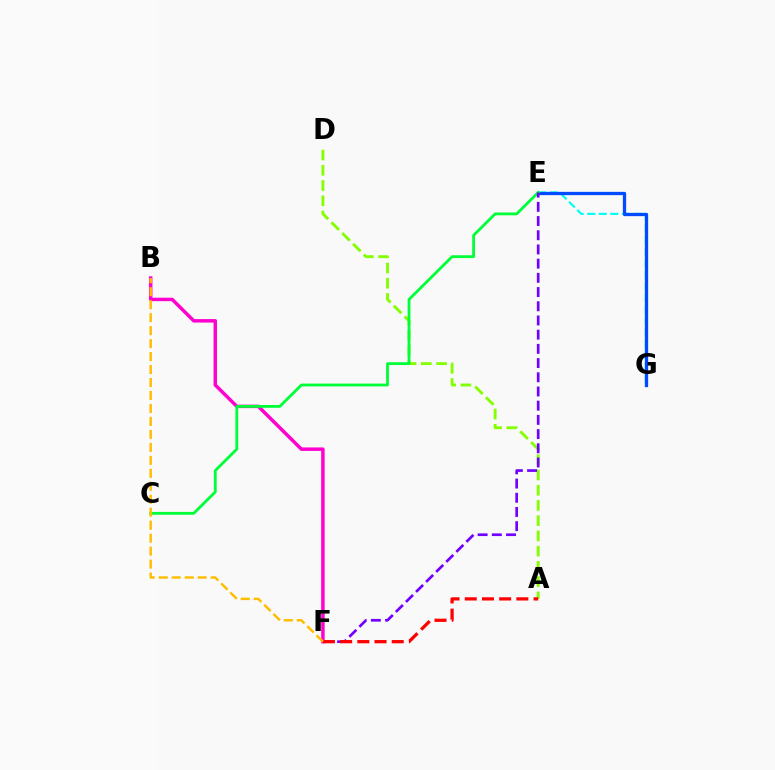{('E', 'G'): [{'color': '#00fff6', 'line_style': 'dashed', 'thickness': 1.57}, {'color': '#004bff', 'line_style': 'solid', 'thickness': 2.36}], ('B', 'F'): [{'color': '#ff00cf', 'line_style': 'solid', 'thickness': 2.5}, {'color': '#ffbd00', 'line_style': 'dashed', 'thickness': 1.76}], ('A', 'D'): [{'color': '#84ff00', 'line_style': 'dashed', 'thickness': 2.07}], ('C', 'E'): [{'color': '#00ff39', 'line_style': 'solid', 'thickness': 2.03}], ('E', 'F'): [{'color': '#7200ff', 'line_style': 'dashed', 'thickness': 1.93}], ('A', 'F'): [{'color': '#ff0000', 'line_style': 'dashed', 'thickness': 2.34}]}